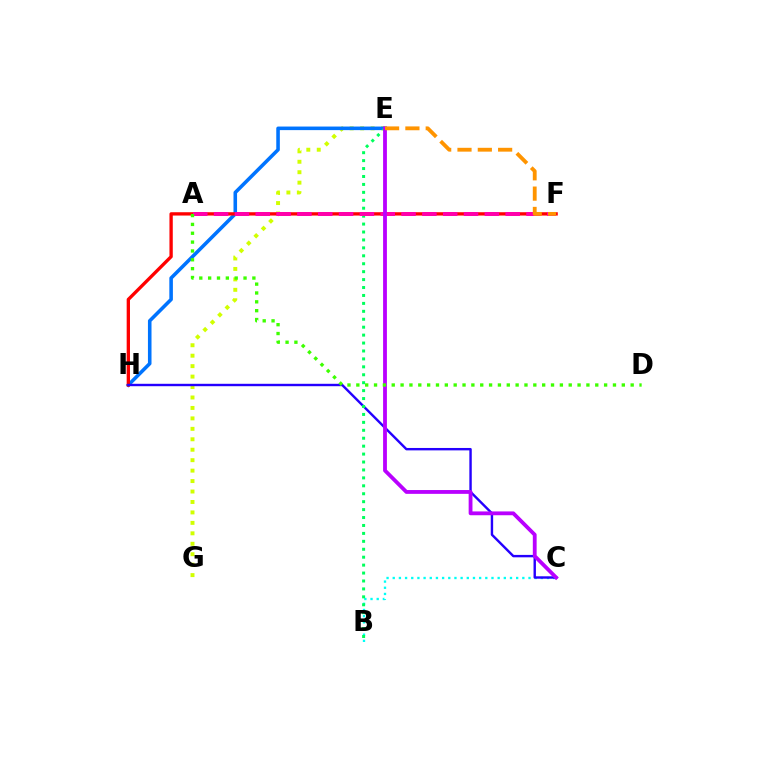{('E', 'G'): [{'color': '#d1ff00', 'line_style': 'dotted', 'thickness': 2.84}], ('E', 'H'): [{'color': '#0074ff', 'line_style': 'solid', 'thickness': 2.57}], ('F', 'H'): [{'color': '#ff0000', 'line_style': 'solid', 'thickness': 2.39}], ('B', 'C'): [{'color': '#00fff6', 'line_style': 'dotted', 'thickness': 1.68}], ('C', 'H'): [{'color': '#2500ff', 'line_style': 'solid', 'thickness': 1.73}], ('B', 'E'): [{'color': '#00ff5c', 'line_style': 'dotted', 'thickness': 2.15}], ('A', 'F'): [{'color': '#ff00ac', 'line_style': 'dashed', 'thickness': 2.83}], ('C', 'E'): [{'color': '#b900ff', 'line_style': 'solid', 'thickness': 2.75}], ('E', 'F'): [{'color': '#ff9400', 'line_style': 'dashed', 'thickness': 2.76}], ('A', 'D'): [{'color': '#3dff00', 'line_style': 'dotted', 'thickness': 2.4}]}